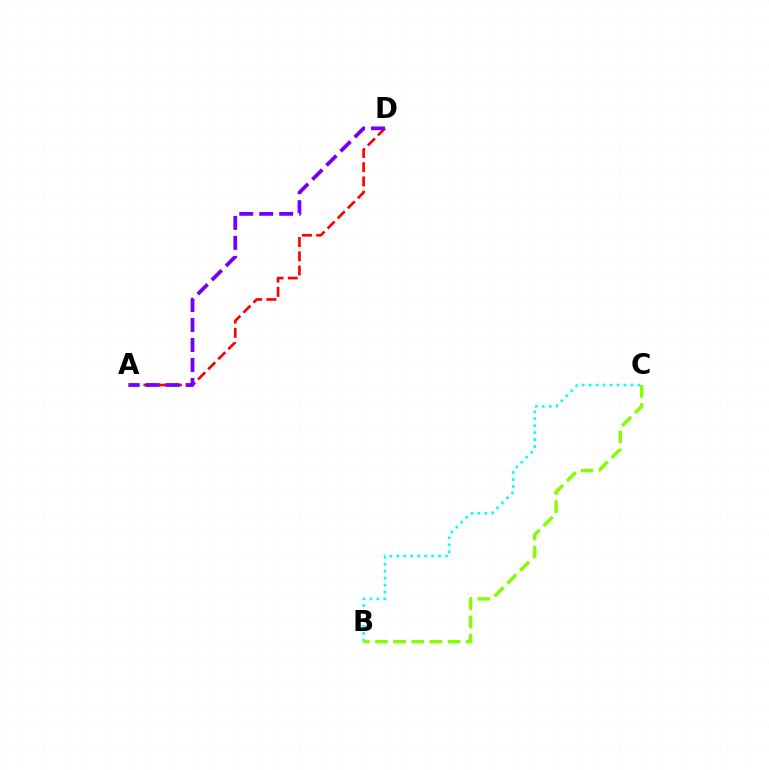{('A', 'D'): [{'color': '#ff0000', 'line_style': 'dashed', 'thickness': 1.94}, {'color': '#7200ff', 'line_style': 'dashed', 'thickness': 2.71}], ('B', 'C'): [{'color': '#00fff6', 'line_style': 'dotted', 'thickness': 1.89}, {'color': '#84ff00', 'line_style': 'dashed', 'thickness': 2.46}]}